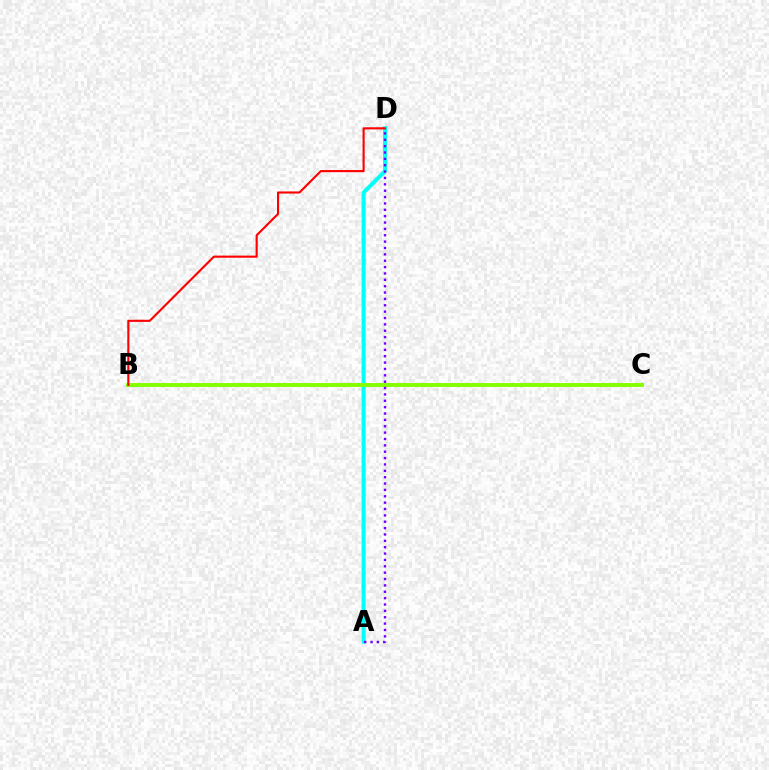{('A', 'D'): [{'color': '#00fff6', 'line_style': 'solid', 'thickness': 2.9}, {'color': '#7200ff', 'line_style': 'dotted', 'thickness': 1.73}], ('B', 'C'): [{'color': '#84ff00', 'line_style': 'solid', 'thickness': 2.82}], ('B', 'D'): [{'color': '#ff0000', 'line_style': 'solid', 'thickness': 1.53}]}